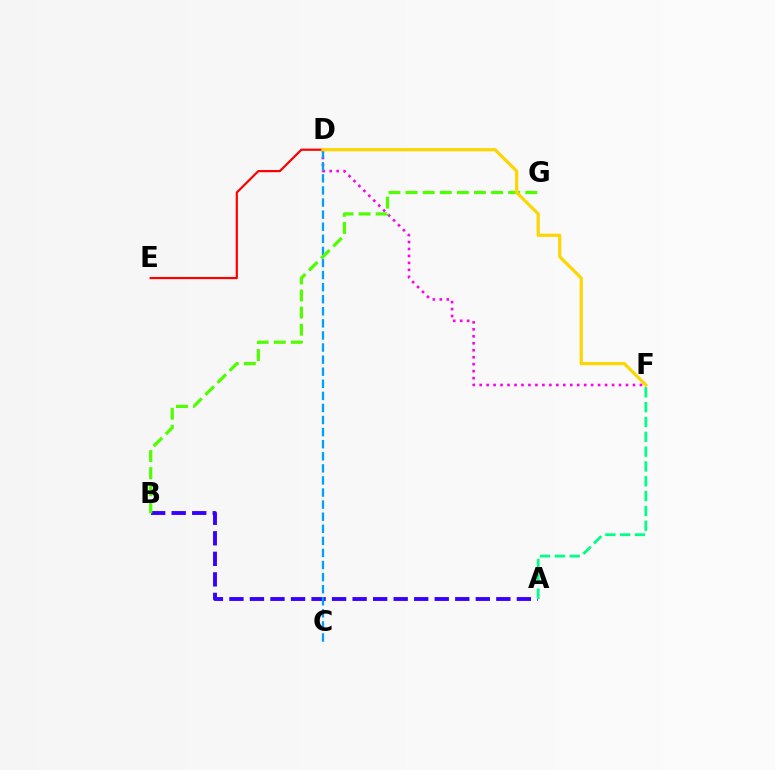{('A', 'B'): [{'color': '#3700ff', 'line_style': 'dashed', 'thickness': 2.79}], ('D', 'E'): [{'color': '#ff0000', 'line_style': 'solid', 'thickness': 1.58}], ('D', 'F'): [{'color': '#ff00ed', 'line_style': 'dotted', 'thickness': 1.89}, {'color': '#ffd500', 'line_style': 'solid', 'thickness': 2.28}], ('C', 'D'): [{'color': '#009eff', 'line_style': 'dashed', 'thickness': 1.64}], ('B', 'G'): [{'color': '#4fff00', 'line_style': 'dashed', 'thickness': 2.32}], ('A', 'F'): [{'color': '#00ff86', 'line_style': 'dashed', 'thickness': 2.01}]}